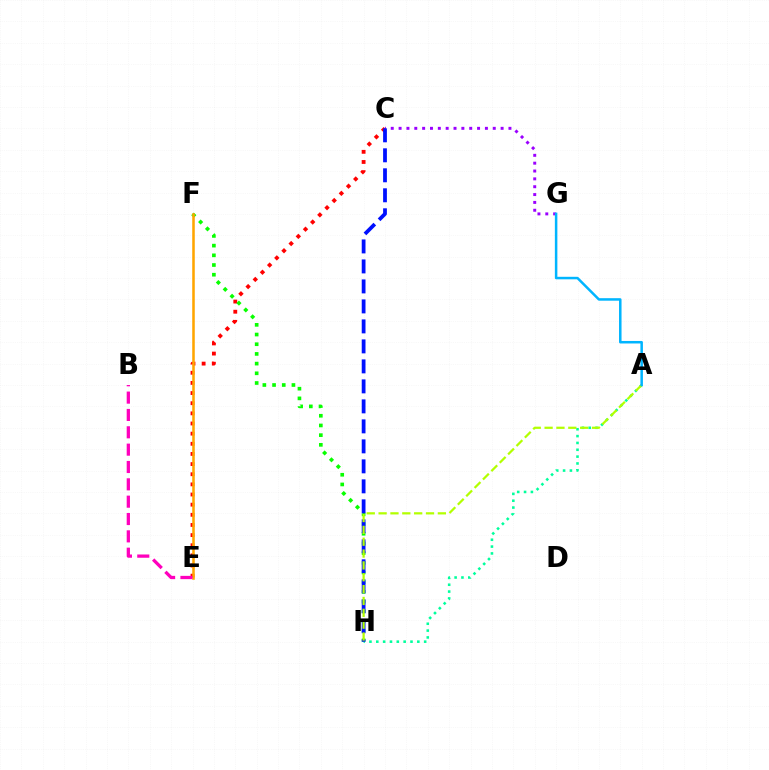{('C', 'E'): [{'color': '#ff0000', 'line_style': 'dotted', 'thickness': 2.76}], ('C', 'G'): [{'color': '#9b00ff', 'line_style': 'dotted', 'thickness': 2.13}], ('F', 'H'): [{'color': '#08ff00', 'line_style': 'dotted', 'thickness': 2.63}], ('E', 'F'): [{'color': '#ffa500', 'line_style': 'solid', 'thickness': 1.84}], ('A', 'H'): [{'color': '#00ff9d', 'line_style': 'dotted', 'thickness': 1.86}, {'color': '#b3ff00', 'line_style': 'dashed', 'thickness': 1.61}], ('C', 'H'): [{'color': '#0010ff', 'line_style': 'dashed', 'thickness': 2.72}], ('B', 'E'): [{'color': '#ff00bd', 'line_style': 'dashed', 'thickness': 2.36}], ('A', 'G'): [{'color': '#00b5ff', 'line_style': 'solid', 'thickness': 1.81}]}